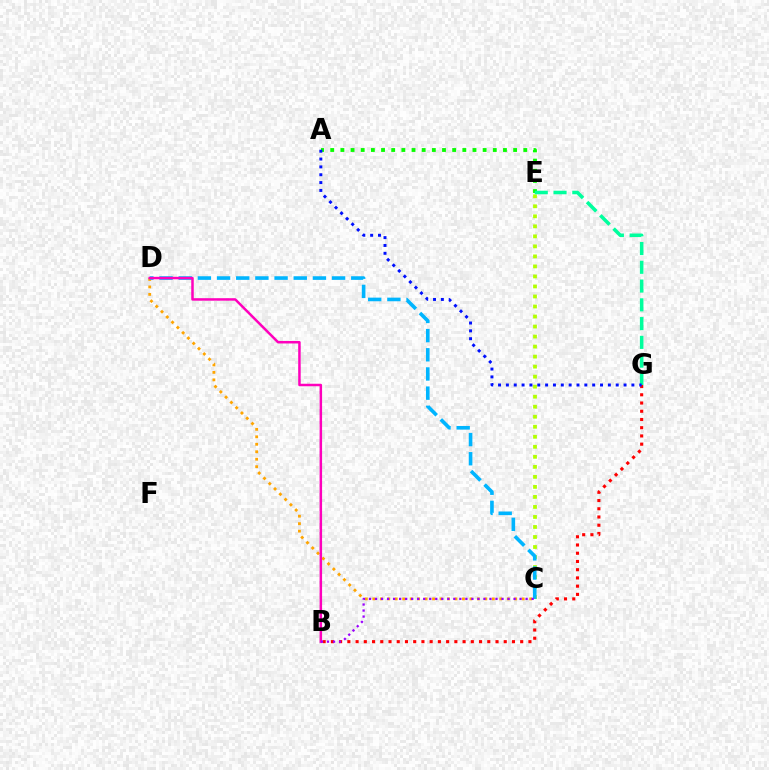{('C', 'D'): [{'color': '#ffa500', 'line_style': 'dotted', 'thickness': 2.03}, {'color': '#00b5ff', 'line_style': 'dashed', 'thickness': 2.6}], ('A', 'E'): [{'color': '#08ff00', 'line_style': 'dotted', 'thickness': 2.76}], ('B', 'G'): [{'color': '#ff0000', 'line_style': 'dotted', 'thickness': 2.24}], ('C', 'E'): [{'color': '#b3ff00', 'line_style': 'dotted', 'thickness': 2.72}], ('E', 'G'): [{'color': '#00ff9d', 'line_style': 'dashed', 'thickness': 2.55}], ('B', 'D'): [{'color': '#ff00bd', 'line_style': 'solid', 'thickness': 1.8}], ('A', 'G'): [{'color': '#0010ff', 'line_style': 'dotted', 'thickness': 2.13}], ('B', 'C'): [{'color': '#9b00ff', 'line_style': 'dotted', 'thickness': 1.64}]}